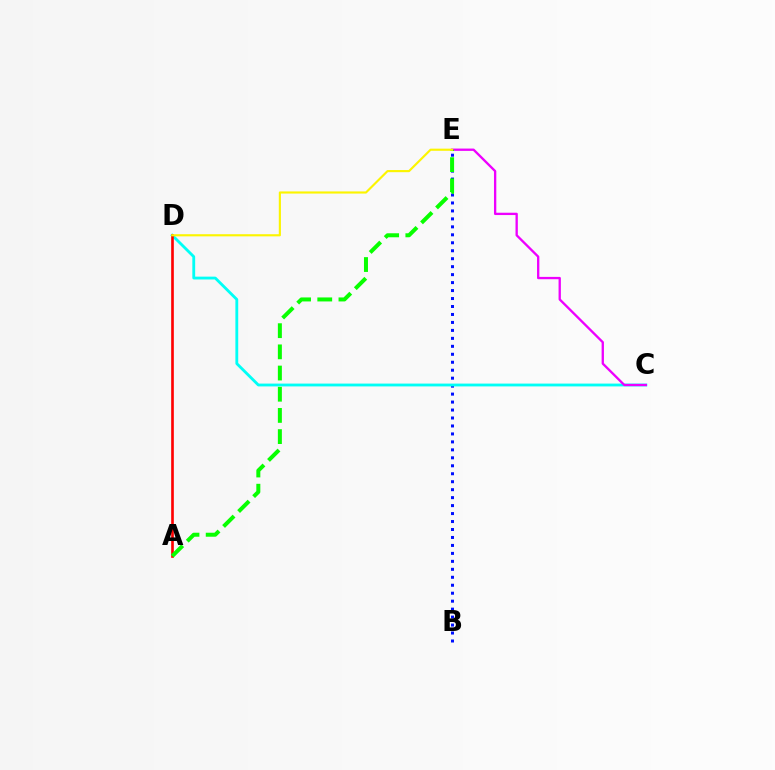{('B', 'E'): [{'color': '#0010ff', 'line_style': 'dotted', 'thickness': 2.16}], ('C', 'D'): [{'color': '#00fff6', 'line_style': 'solid', 'thickness': 2.04}], ('C', 'E'): [{'color': '#ee00ff', 'line_style': 'solid', 'thickness': 1.67}], ('A', 'D'): [{'color': '#ff0000', 'line_style': 'solid', 'thickness': 1.91}], ('A', 'E'): [{'color': '#08ff00', 'line_style': 'dashed', 'thickness': 2.88}], ('D', 'E'): [{'color': '#fcf500', 'line_style': 'solid', 'thickness': 1.54}]}